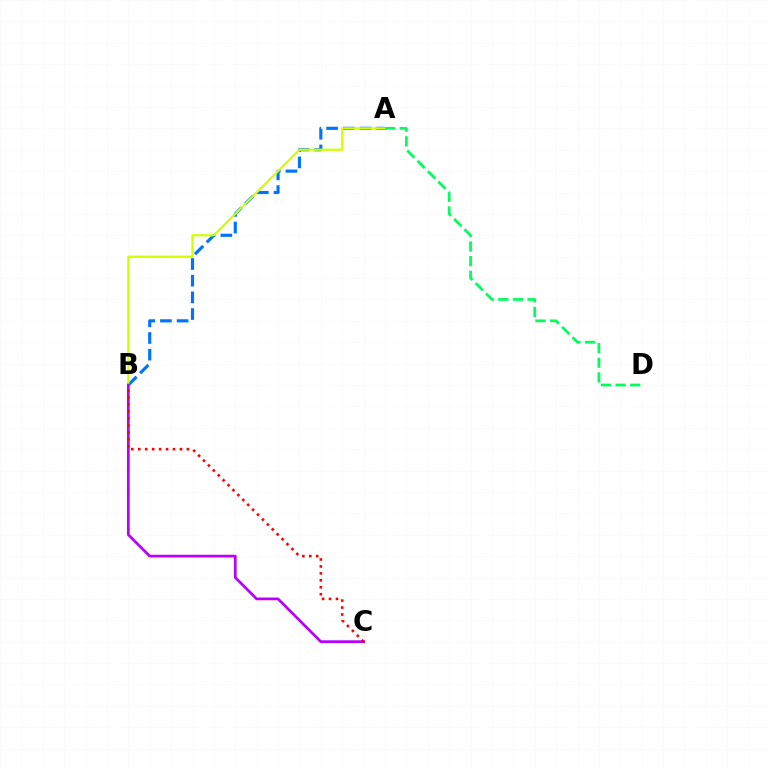{('A', 'B'): [{'color': '#0074ff', 'line_style': 'dashed', 'thickness': 2.27}, {'color': '#d1ff00', 'line_style': 'solid', 'thickness': 1.61}], ('B', 'C'): [{'color': '#b900ff', 'line_style': 'solid', 'thickness': 1.98}, {'color': '#ff0000', 'line_style': 'dotted', 'thickness': 1.89}], ('A', 'D'): [{'color': '#00ff5c', 'line_style': 'dashed', 'thickness': 1.99}]}